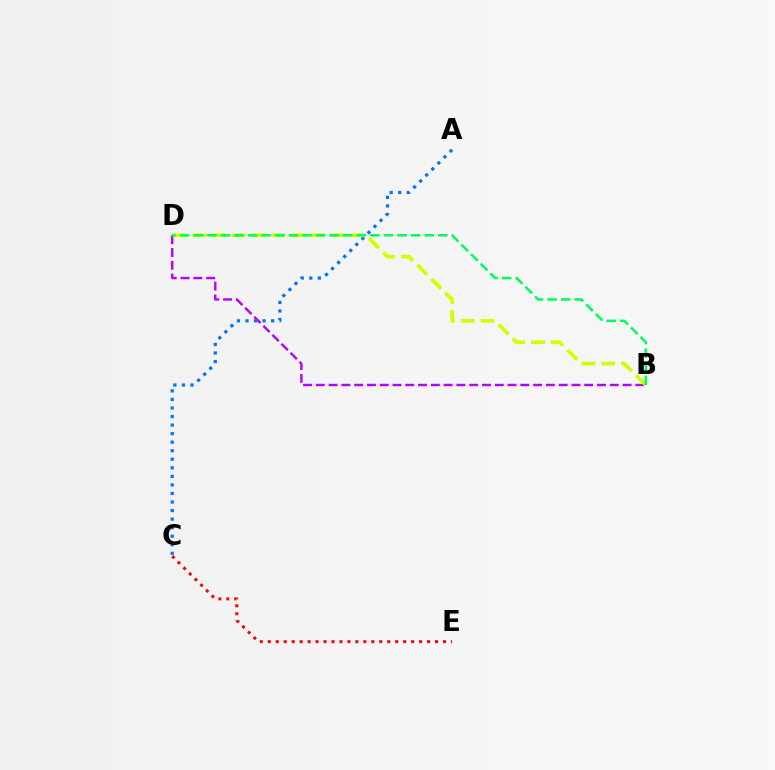{('B', 'D'): [{'color': '#b900ff', 'line_style': 'dashed', 'thickness': 1.74}, {'color': '#d1ff00', 'line_style': 'dashed', 'thickness': 2.68}, {'color': '#00ff5c', 'line_style': 'dashed', 'thickness': 1.84}], ('A', 'C'): [{'color': '#0074ff', 'line_style': 'dotted', 'thickness': 2.32}], ('C', 'E'): [{'color': '#ff0000', 'line_style': 'dotted', 'thickness': 2.16}]}